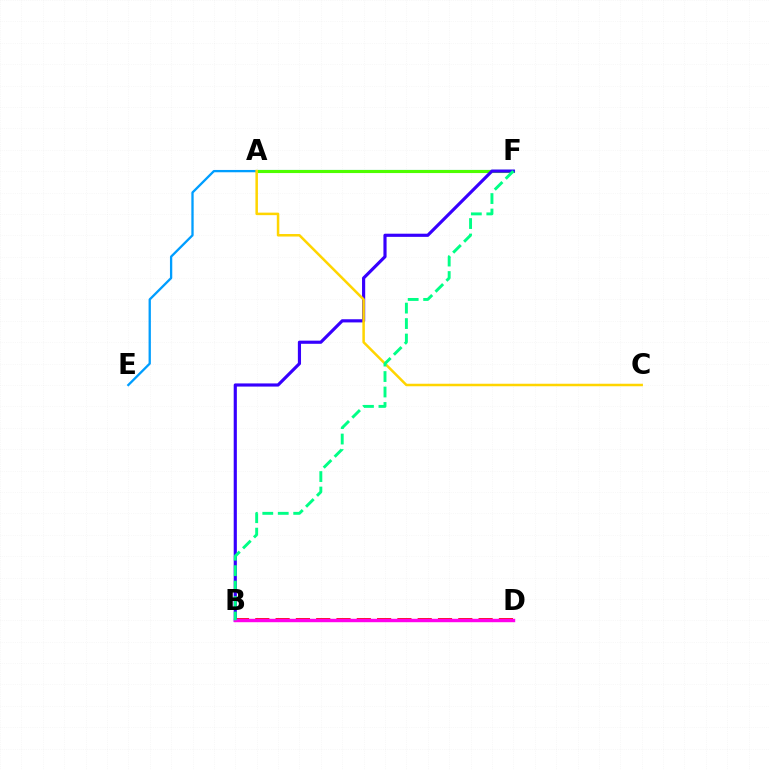{('E', 'F'): [{'color': '#009eff', 'line_style': 'solid', 'thickness': 1.66}], ('A', 'F'): [{'color': '#4fff00', 'line_style': 'solid', 'thickness': 2.24}], ('B', 'D'): [{'color': '#ff0000', 'line_style': 'dashed', 'thickness': 2.76}, {'color': '#ff00ed', 'line_style': 'solid', 'thickness': 2.46}], ('B', 'F'): [{'color': '#3700ff', 'line_style': 'solid', 'thickness': 2.28}, {'color': '#00ff86', 'line_style': 'dashed', 'thickness': 2.1}], ('A', 'C'): [{'color': '#ffd500', 'line_style': 'solid', 'thickness': 1.81}]}